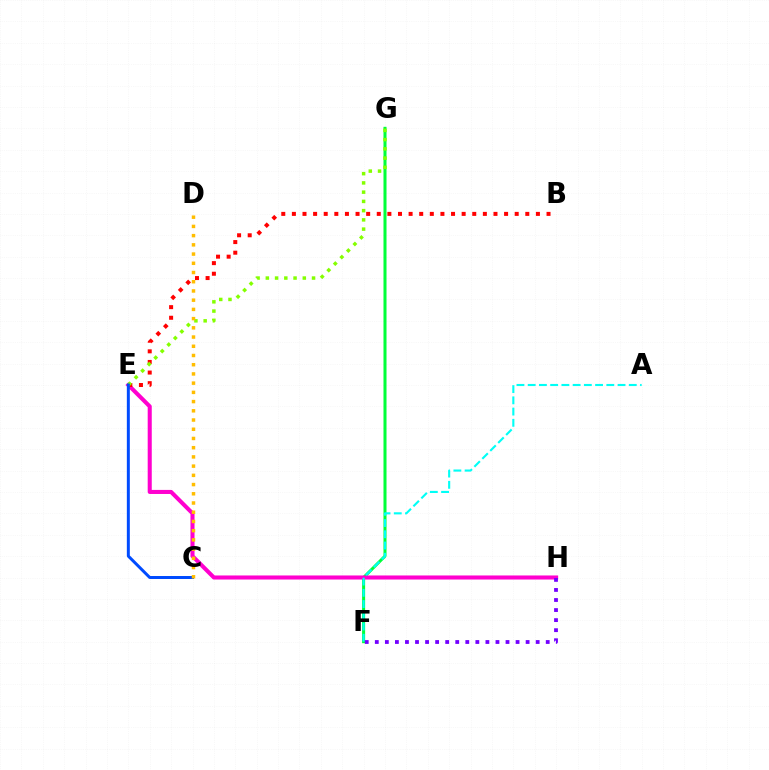{('F', 'G'): [{'color': '#00ff39', 'line_style': 'solid', 'thickness': 2.18}], ('E', 'H'): [{'color': '#ff00cf', 'line_style': 'solid', 'thickness': 2.93}], ('A', 'F'): [{'color': '#00fff6', 'line_style': 'dashed', 'thickness': 1.53}], ('B', 'E'): [{'color': '#ff0000', 'line_style': 'dotted', 'thickness': 2.88}], ('E', 'G'): [{'color': '#84ff00', 'line_style': 'dotted', 'thickness': 2.51}], ('C', 'E'): [{'color': '#004bff', 'line_style': 'solid', 'thickness': 2.15}], ('F', 'H'): [{'color': '#7200ff', 'line_style': 'dotted', 'thickness': 2.73}], ('C', 'D'): [{'color': '#ffbd00', 'line_style': 'dotted', 'thickness': 2.5}]}